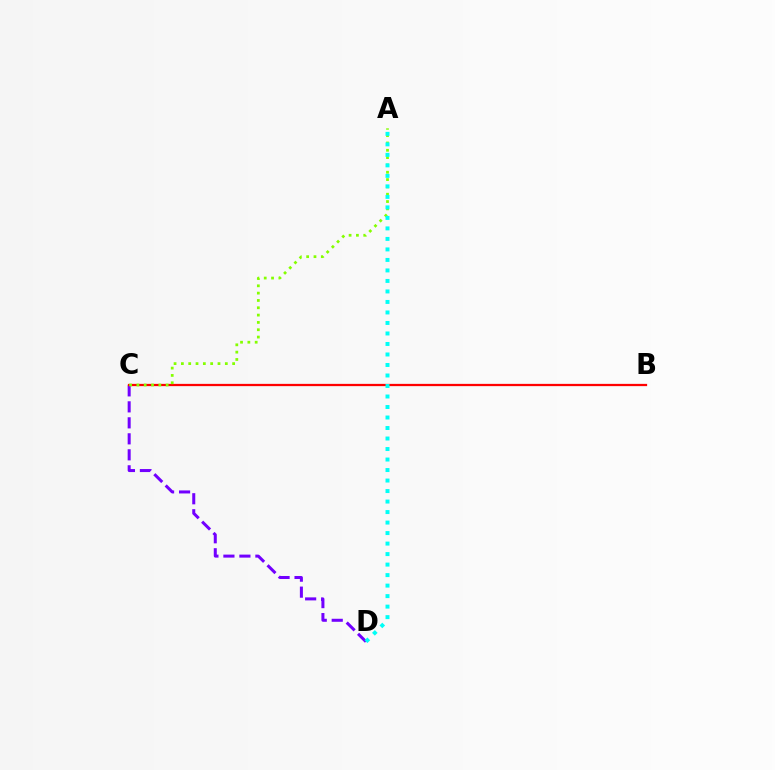{('C', 'D'): [{'color': '#7200ff', 'line_style': 'dashed', 'thickness': 2.17}], ('B', 'C'): [{'color': '#ff0000', 'line_style': 'solid', 'thickness': 1.63}], ('A', 'C'): [{'color': '#84ff00', 'line_style': 'dotted', 'thickness': 1.99}], ('A', 'D'): [{'color': '#00fff6', 'line_style': 'dotted', 'thickness': 2.85}]}